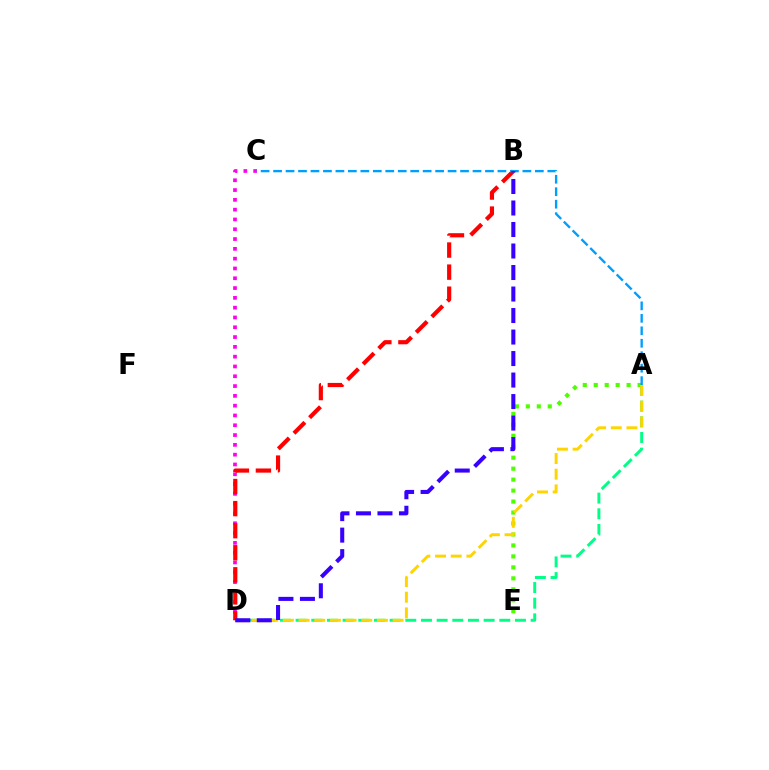{('A', 'D'): [{'color': '#00ff86', 'line_style': 'dashed', 'thickness': 2.13}, {'color': '#ffd500', 'line_style': 'dashed', 'thickness': 2.13}], ('A', 'E'): [{'color': '#4fff00', 'line_style': 'dotted', 'thickness': 2.98}], ('C', 'D'): [{'color': '#ff00ed', 'line_style': 'dotted', 'thickness': 2.66}], ('B', 'D'): [{'color': '#ff0000', 'line_style': 'dashed', 'thickness': 3.0}, {'color': '#3700ff', 'line_style': 'dashed', 'thickness': 2.92}], ('A', 'C'): [{'color': '#009eff', 'line_style': 'dashed', 'thickness': 1.69}]}